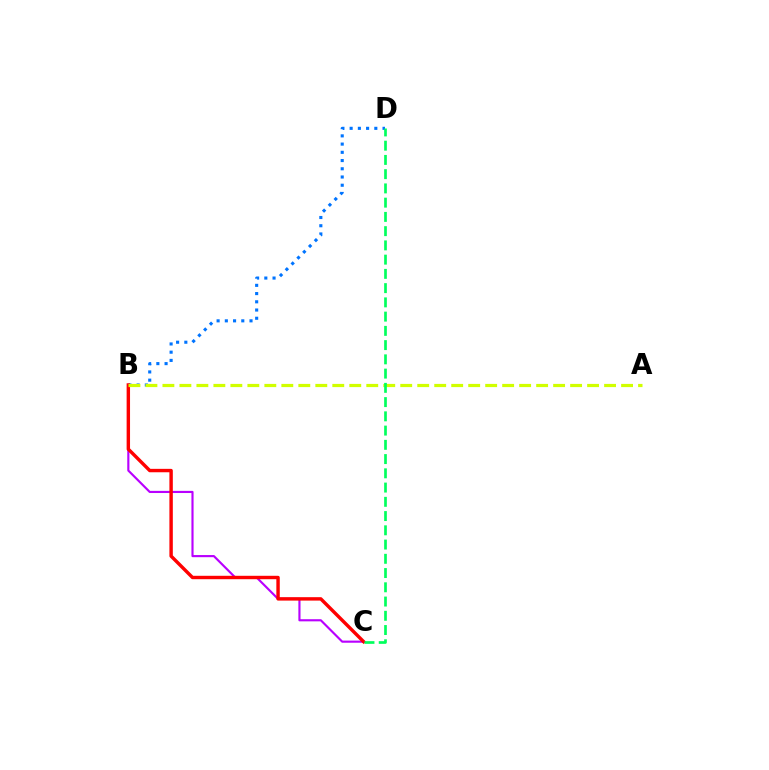{('B', 'C'): [{'color': '#b900ff', 'line_style': 'solid', 'thickness': 1.54}, {'color': '#ff0000', 'line_style': 'solid', 'thickness': 2.46}], ('B', 'D'): [{'color': '#0074ff', 'line_style': 'dotted', 'thickness': 2.24}], ('A', 'B'): [{'color': '#d1ff00', 'line_style': 'dashed', 'thickness': 2.31}], ('C', 'D'): [{'color': '#00ff5c', 'line_style': 'dashed', 'thickness': 1.94}]}